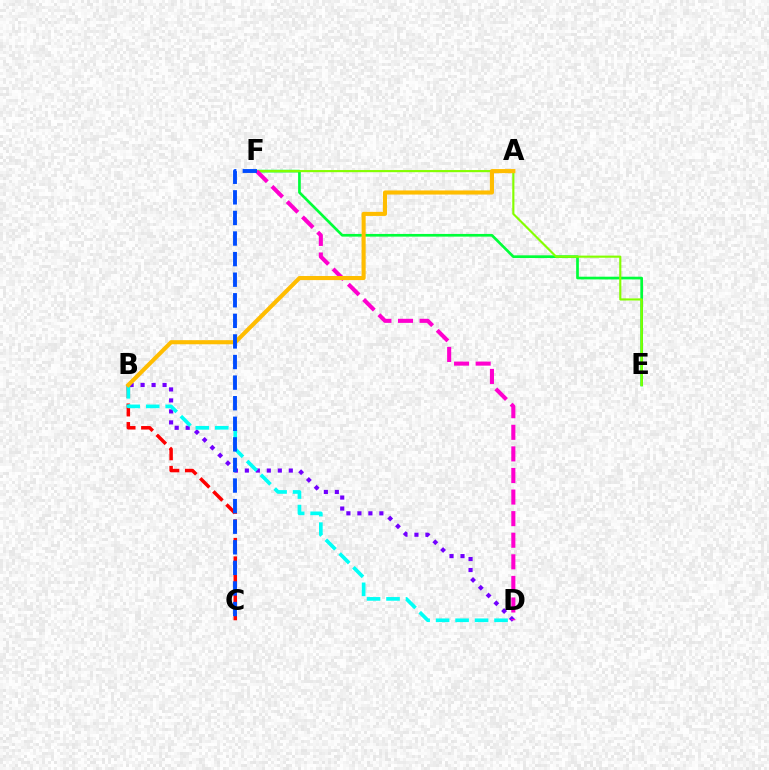{('E', 'F'): [{'color': '#00ff39', 'line_style': 'solid', 'thickness': 1.93}, {'color': '#84ff00', 'line_style': 'solid', 'thickness': 1.54}], ('B', 'D'): [{'color': '#7200ff', 'line_style': 'dotted', 'thickness': 2.98}, {'color': '#00fff6', 'line_style': 'dashed', 'thickness': 2.65}], ('B', 'C'): [{'color': '#ff0000', 'line_style': 'dashed', 'thickness': 2.52}], ('D', 'F'): [{'color': '#ff00cf', 'line_style': 'dashed', 'thickness': 2.93}], ('A', 'B'): [{'color': '#ffbd00', 'line_style': 'solid', 'thickness': 2.95}], ('C', 'F'): [{'color': '#004bff', 'line_style': 'dashed', 'thickness': 2.8}]}